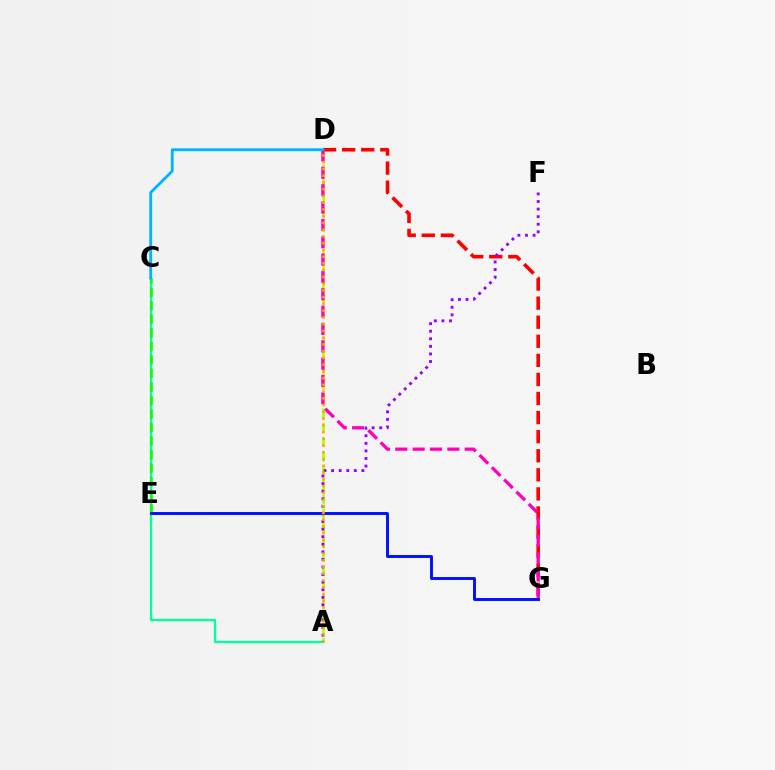{('A', 'D'): [{'color': '#b3ff00', 'line_style': 'dashed', 'thickness': 1.95}, {'color': '#ffa500', 'line_style': 'dotted', 'thickness': 1.83}], ('A', 'C'): [{'color': '#00ff9d', 'line_style': 'solid', 'thickness': 1.66}], ('D', 'G'): [{'color': '#ff0000', 'line_style': 'dashed', 'thickness': 2.59}, {'color': '#ff00bd', 'line_style': 'dashed', 'thickness': 2.36}], ('C', 'E'): [{'color': '#08ff00', 'line_style': 'dashed', 'thickness': 1.84}], ('E', 'G'): [{'color': '#0010ff', 'line_style': 'solid', 'thickness': 2.1}], ('A', 'F'): [{'color': '#9b00ff', 'line_style': 'dotted', 'thickness': 2.06}], ('C', 'D'): [{'color': '#00b5ff', 'line_style': 'solid', 'thickness': 2.05}]}